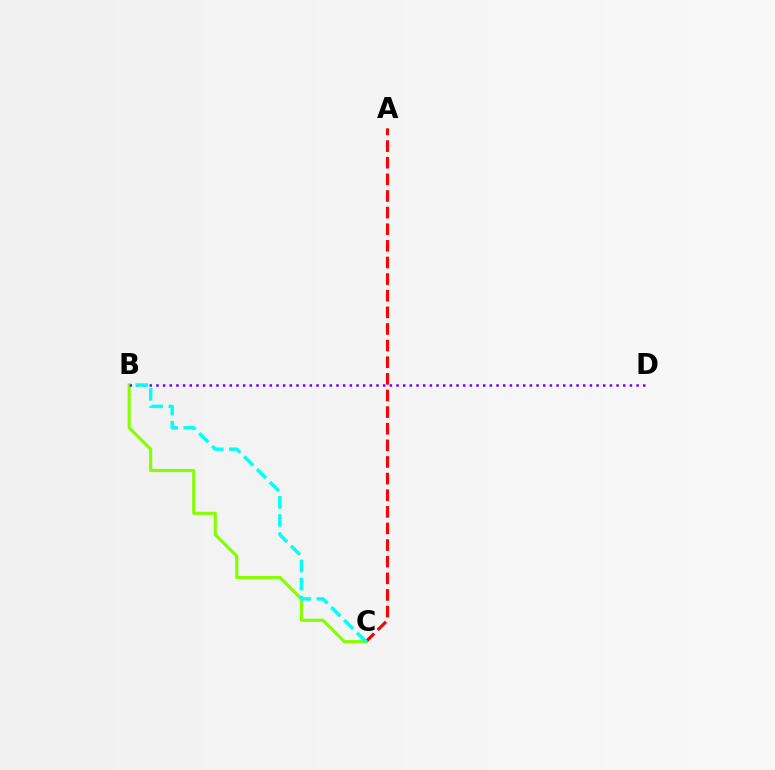{('A', 'C'): [{'color': '#ff0000', 'line_style': 'dashed', 'thickness': 2.26}], ('B', 'C'): [{'color': '#84ff00', 'line_style': 'solid', 'thickness': 2.25}, {'color': '#00fff6', 'line_style': 'dashed', 'thickness': 2.46}], ('B', 'D'): [{'color': '#7200ff', 'line_style': 'dotted', 'thickness': 1.81}]}